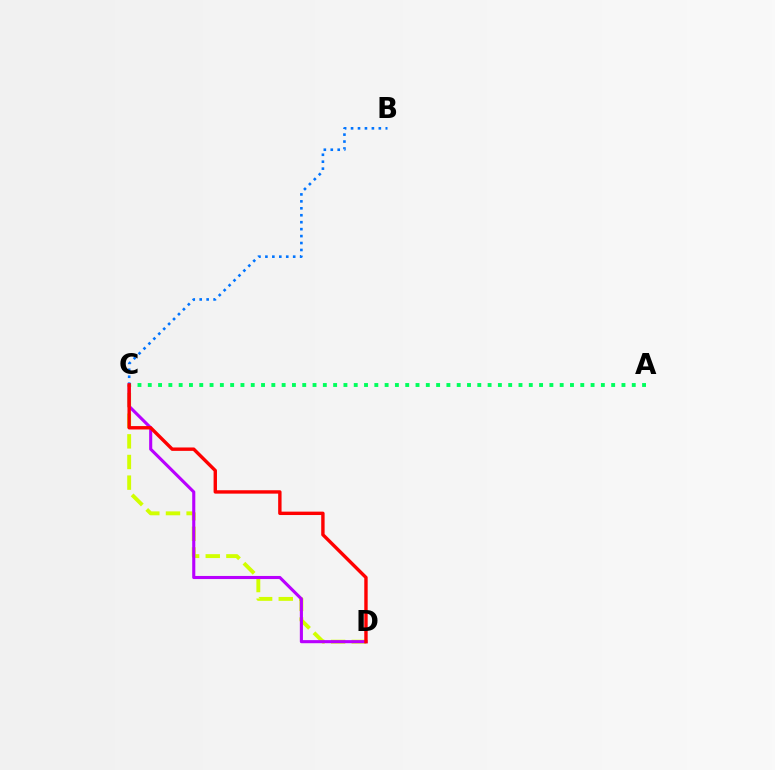{('C', 'D'): [{'color': '#d1ff00', 'line_style': 'dashed', 'thickness': 2.8}, {'color': '#b900ff', 'line_style': 'solid', 'thickness': 2.23}, {'color': '#ff0000', 'line_style': 'solid', 'thickness': 2.44}], ('A', 'C'): [{'color': '#00ff5c', 'line_style': 'dotted', 'thickness': 2.8}], ('B', 'C'): [{'color': '#0074ff', 'line_style': 'dotted', 'thickness': 1.89}]}